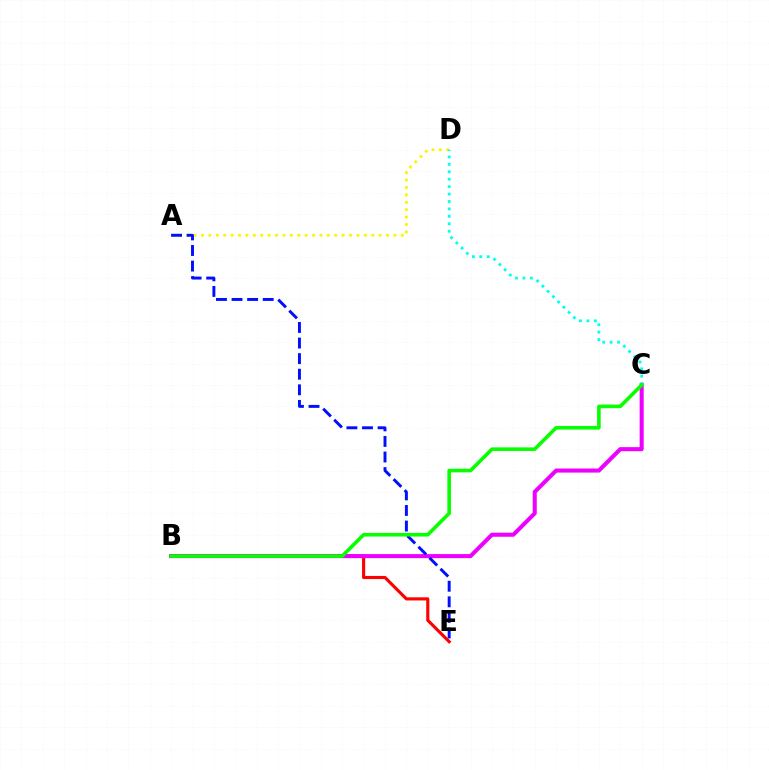{('B', 'E'): [{'color': '#ff0000', 'line_style': 'solid', 'thickness': 2.25}], ('A', 'D'): [{'color': '#fcf500', 'line_style': 'dotted', 'thickness': 2.01}], ('B', 'C'): [{'color': '#ee00ff', 'line_style': 'solid', 'thickness': 2.93}, {'color': '#08ff00', 'line_style': 'solid', 'thickness': 2.6}], ('A', 'E'): [{'color': '#0010ff', 'line_style': 'dashed', 'thickness': 2.12}], ('C', 'D'): [{'color': '#00fff6', 'line_style': 'dotted', 'thickness': 2.02}]}